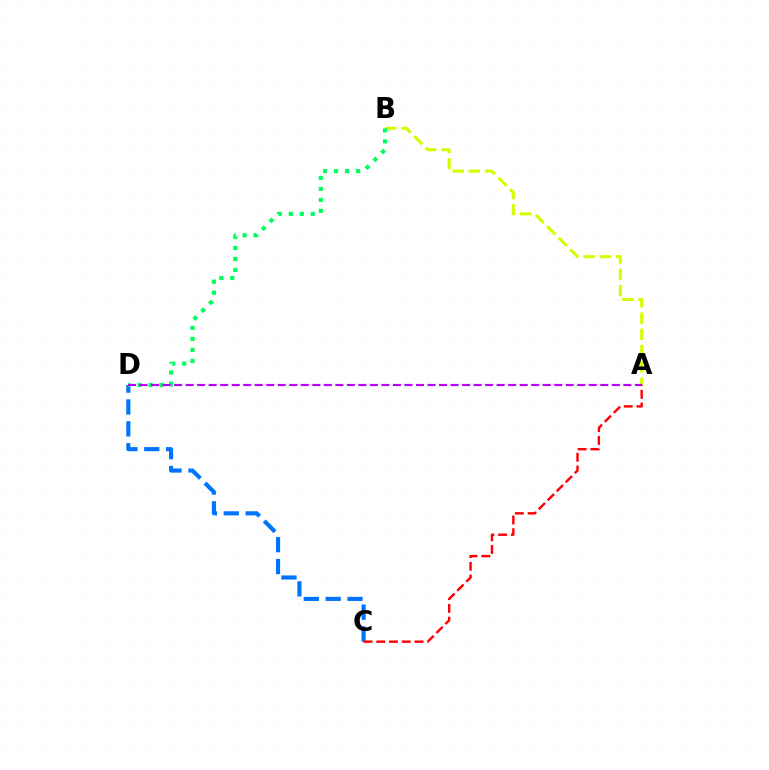{('A', 'B'): [{'color': '#d1ff00', 'line_style': 'dashed', 'thickness': 2.21}], ('C', 'D'): [{'color': '#0074ff', 'line_style': 'dashed', 'thickness': 2.97}], ('A', 'C'): [{'color': '#ff0000', 'line_style': 'dashed', 'thickness': 1.73}], ('B', 'D'): [{'color': '#00ff5c', 'line_style': 'dotted', 'thickness': 2.99}], ('A', 'D'): [{'color': '#b900ff', 'line_style': 'dashed', 'thickness': 1.56}]}